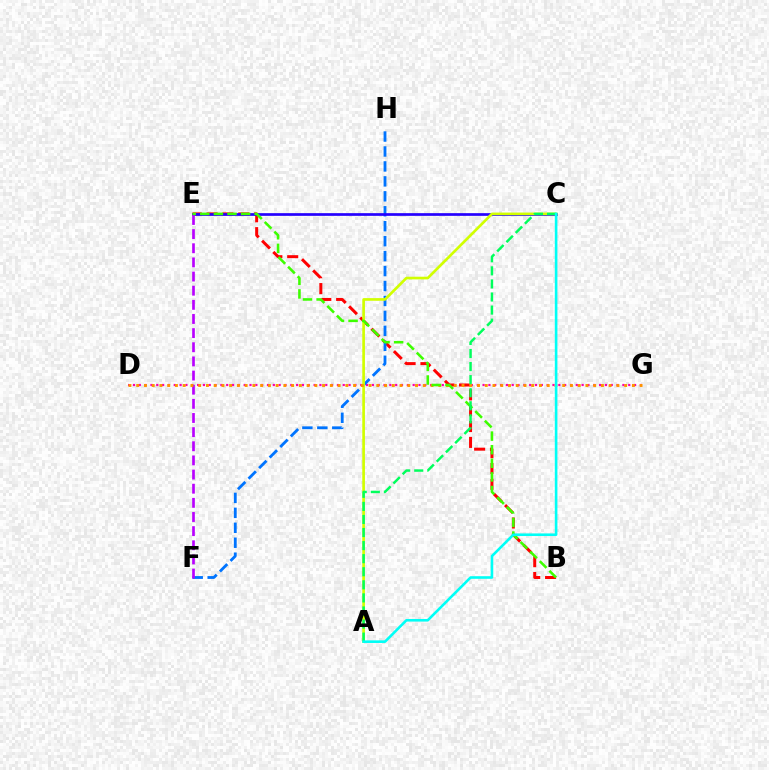{('D', 'G'): [{'color': '#ff00ac', 'line_style': 'dotted', 'thickness': 1.58}, {'color': '#ff9400', 'line_style': 'dotted', 'thickness': 2.1}], ('B', 'E'): [{'color': '#ff0000', 'line_style': 'dashed', 'thickness': 2.15}, {'color': '#3dff00', 'line_style': 'dashed', 'thickness': 1.85}], ('F', 'H'): [{'color': '#0074ff', 'line_style': 'dashed', 'thickness': 2.03}], ('C', 'E'): [{'color': '#2500ff', 'line_style': 'solid', 'thickness': 1.94}], ('A', 'C'): [{'color': '#d1ff00', 'line_style': 'solid', 'thickness': 1.92}, {'color': '#00ff5c', 'line_style': 'dashed', 'thickness': 1.78}, {'color': '#00fff6', 'line_style': 'solid', 'thickness': 1.88}], ('E', 'F'): [{'color': '#b900ff', 'line_style': 'dashed', 'thickness': 1.92}]}